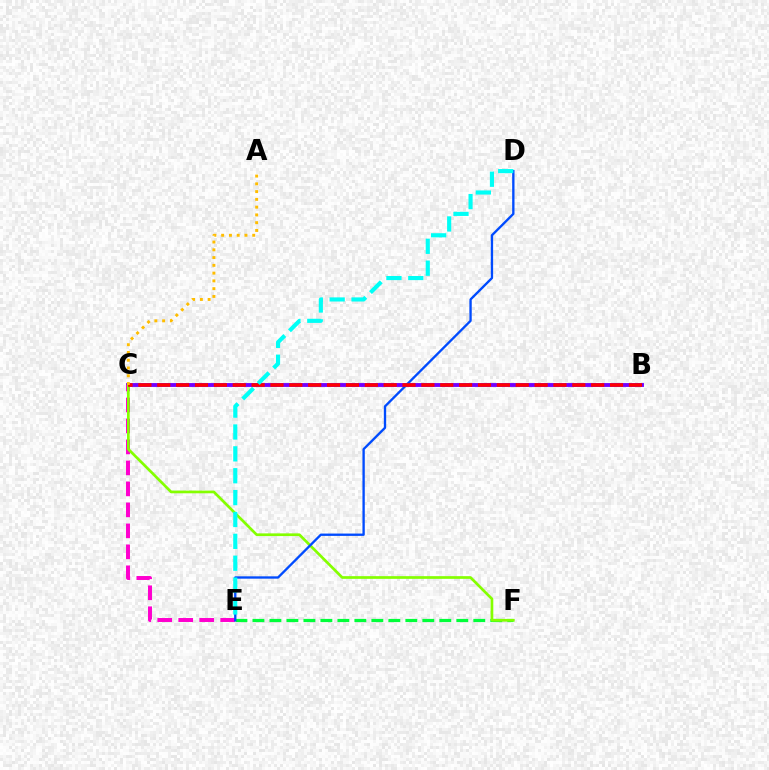{('B', 'C'): [{'color': '#7200ff', 'line_style': 'solid', 'thickness': 2.79}, {'color': '#ff0000', 'line_style': 'dashed', 'thickness': 2.56}], ('E', 'F'): [{'color': '#00ff39', 'line_style': 'dashed', 'thickness': 2.31}], ('C', 'E'): [{'color': '#ff00cf', 'line_style': 'dashed', 'thickness': 2.85}], ('C', 'F'): [{'color': '#84ff00', 'line_style': 'solid', 'thickness': 1.94}], ('D', 'E'): [{'color': '#004bff', 'line_style': 'solid', 'thickness': 1.68}, {'color': '#00fff6', 'line_style': 'dashed', 'thickness': 2.97}], ('A', 'C'): [{'color': '#ffbd00', 'line_style': 'dotted', 'thickness': 2.11}]}